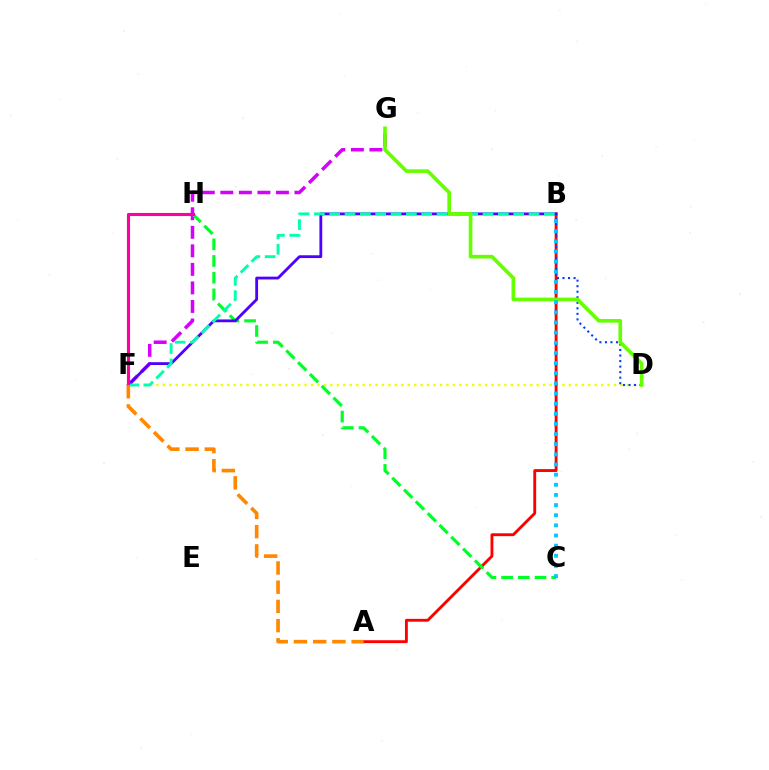{('D', 'F'): [{'color': '#eeff00', 'line_style': 'dotted', 'thickness': 1.75}], ('F', 'G'): [{'color': '#d600ff', 'line_style': 'dashed', 'thickness': 2.52}], ('A', 'B'): [{'color': '#ff0000', 'line_style': 'solid', 'thickness': 2.06}], ('C', 'H'): [{'color': '#00ff27', 'line_style': 'dashed', 'thickness': 2.27}], ('B', 'F'): [{'color': '#4f00ff', 'line_style': 'solid', 'thickness': 2.02}, {'color': '#00ffaf', 'line_style': 'dashed', 'thickness': 2.08}], ('B', 'D'): [{'color': '#003fff', 'line_style': 'dotted', 'thickness': 1.5}], ('F', 'H'): [{'color': '#ff00a0', 'line_style': 'solid', 'thickness': 2.24}], ('A', 'F'): [{'color': '#ff8800', 'line_style': 'dashed', 'thickness': 2.61}], ('D', 'G'): [{'color': '#66ff00', 'line_style': 'solid', 'thickness': 2.63}], ('B', 'C'): [{'color': '#00c7ff', 'line_style': 'dotted', 'thickness': 2.76}]}